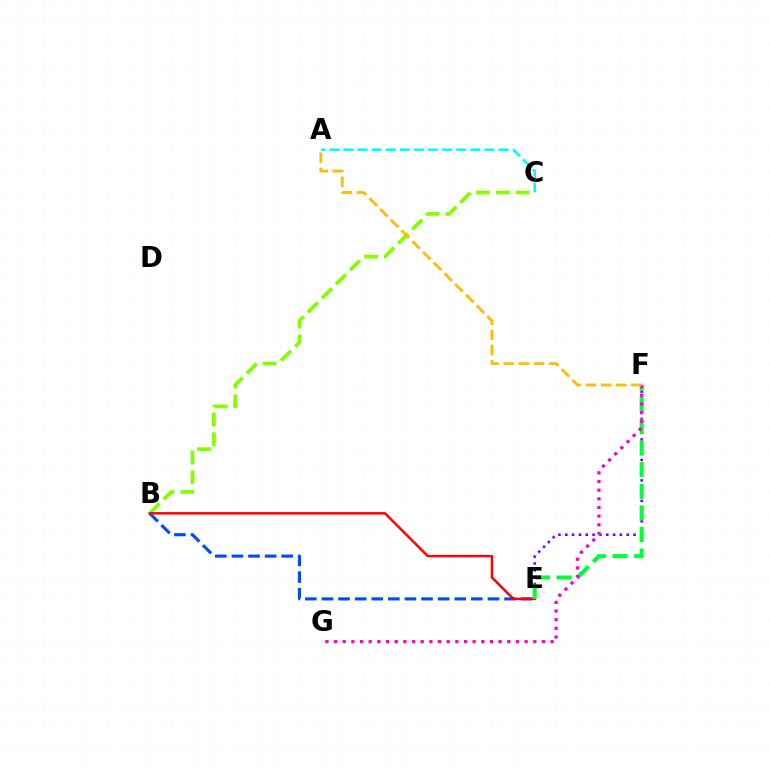{('B', 'E'): [{'color': '#004bff', 'line_style': 'dashed', 'thickness': 2.26}, {'color': '#ff0000', 'line_style': 'solid', 'thickness': 1.78}], ('B', 'C'): [{'color': '#84ff00', 'line_style': 'dashed', 'thickness': 2.69}], ('E', 'F'): [{'color': '#7200ff', 'line_style': 'dotted', 'thickness': 1.85}, {'color': '#00ff39', 'line_style': 'dashed', 'thickness': 2.94}], ('A', 'C'): [{'color': '#00fff6', 'line_style': 'dashed', 'thickness': 1.92}], ('F', 'G'): [{'color': '#ff00cf', 'line_style': 'dotted', 'thickness': 2.35}], ('A', 'F'): [{'color': '#ffbd00', 'line_style': 'dashed', 'thickness': 2.06}]}